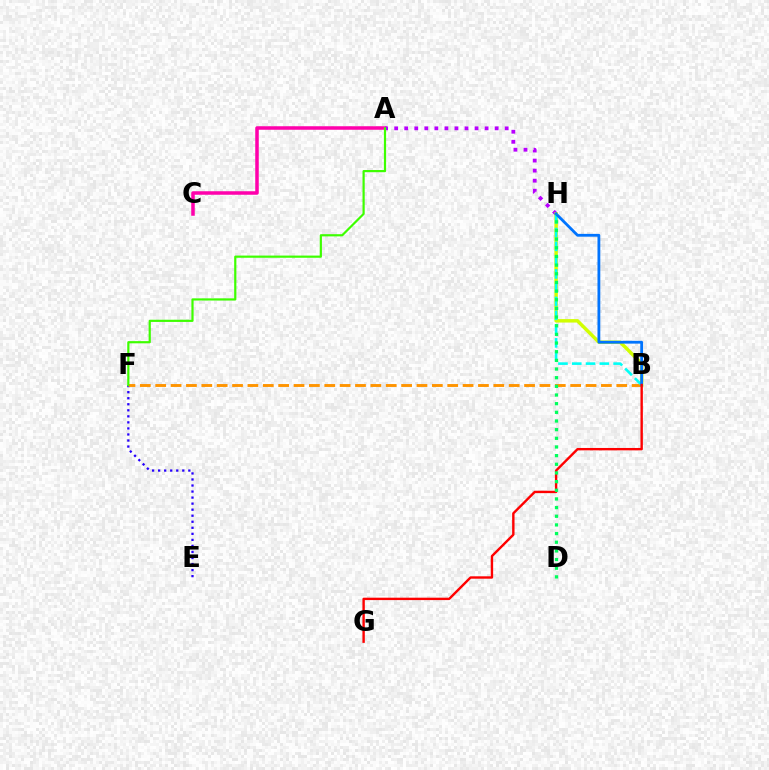{('A', 'C'): [{'color': '#ff00ac', 'line_style': 'solid', 'thickness': 2.53}], ('E', 'F'): [{'color': '#2500ff', 'line_style': 'dotted', 'thickness': 1.64}], ('B', 'F'): [{'color': '#ff9400', 'line_style': 'dashed', 'thickness': 2.09}], ('A', 'H'): [{'color': '#b900ff', 'line_style': 'dotted', 'thickness': 2.73}], ('B', 'H'): [{'color': '#d1ff00', 'line_style': 'solid', 'thickness': 2.48}, {'color': '#00fff6', 'line_style': 'dashed', 'thickness': 1.87}, {'color': '#0074ff', 'line_style': 'solid', 'thickness': 2.02}], ('A', 'F'): [{'color': '#3dff00', 'line_style': 'solid', 'thickness': 1.58}], ('B', 'G'): [{'color': '#ff0000', 'line_style': 'solid', 'thickness': 1.72}], ('D', 'H'): [{'color': '#00ff5c', 'line_style': 'dotted', 'thickness': 2.35}]}